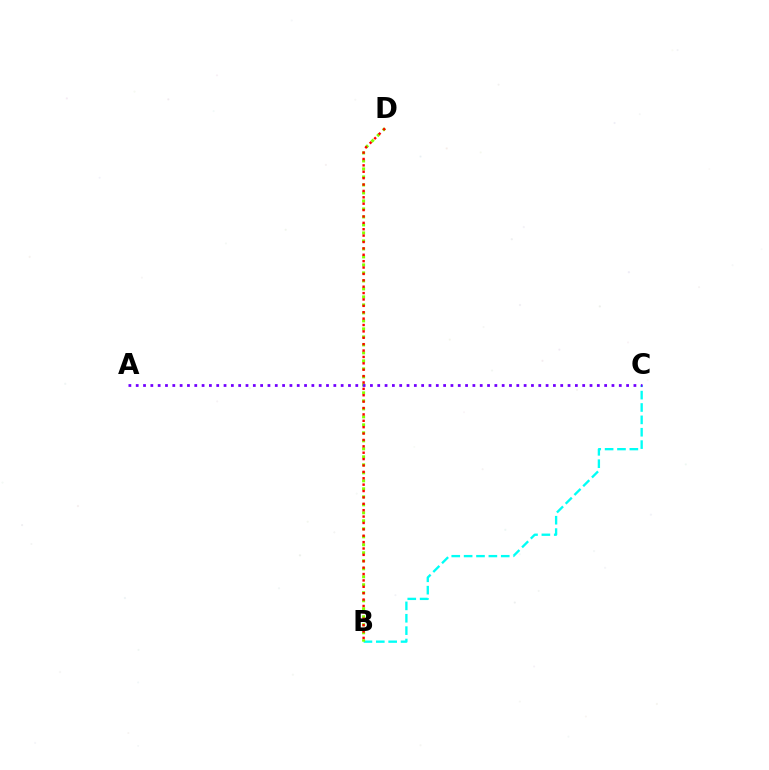{('B', 'C'): [{'color': '#00fff6', 'line_style': 'dashed', 'thickness': 1.68}], ('B', 'D'): [{'color': '#84ff00', 'line_style': 'dotted', 'thickness': 2.17}, {'color': '#ff0000', 'line_style': 'dotted', 'thickness': 1.73}], ('A', 'C'): [{'color': '#7200ff', 'line_style': 'dotted', 'thickness': 1.99}]}